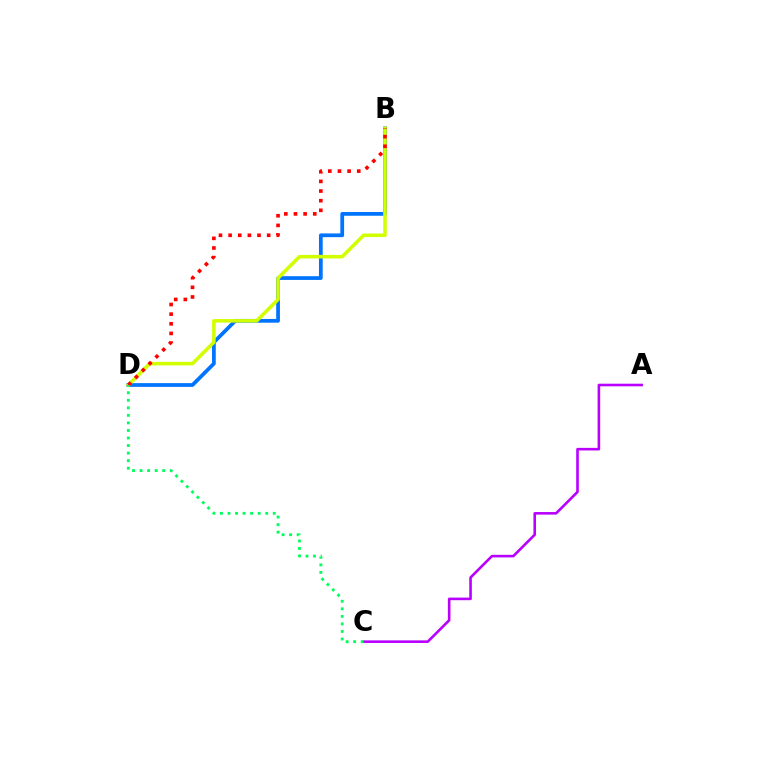{('B', 'D'): [{'color': '#0074ff', 'line_style': 'solid', 'thickness': 2.7}, {'color': '#d1ff00', 'line_style': 'solid', 'thickness': 2.56}, {'color': '#ff0000', 'line_style': 'dotted', 'thickness': 2.62}], ('A', 'C'): [{'color': '#b900ff', 'line_style': 'solid', 'thickness': 1.87}], ('C', 'D'): [{'color': '#00ff5c', 'line_style': 'dotted', 'thickness': 2.05}]}